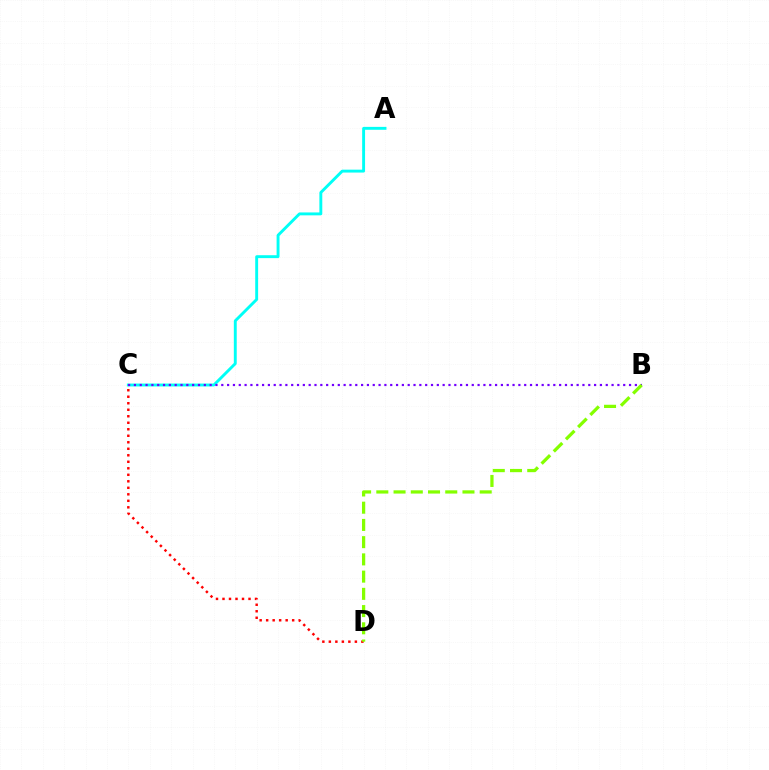{('A', 'C'): [{'color': '#00fff6', 'line_style': 'solid', 'thickness': 2.09}], ('B', 'C'): [{'color': '#7200ff', 'line_style': 'dotted', 'thickness': 1.58}], ('C', 'D'): [{'color': '#ff0000', 'line_style': 'dotted', 'thickness': 1.77}], ('B', 'D'): [{'color': '#84ff00', 'line_style': 'dashed', 'thickness': 2.34}]}